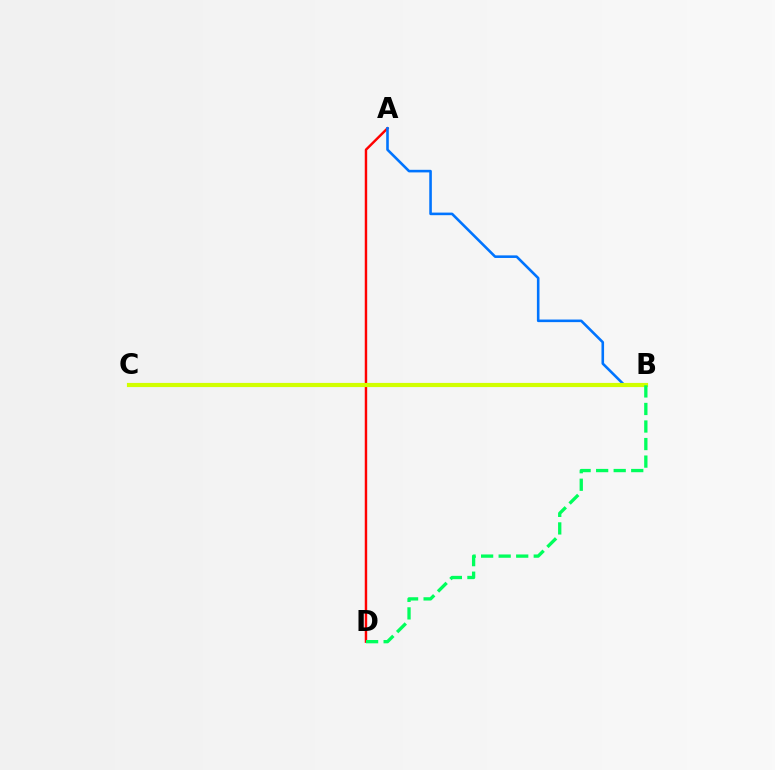{('A', 'D'): [{'color': '#ff0000', 'line_style': 'solid', 'thickness': 1.75}], ('A', 'B'): [{'color': '#0074ff', 'line_style': 'solid', 'thickness': 1.87}], ('B', 'C'): [{'color': '#b900ff', 'line_style': 'solid', 'thickness': 1.55}, {'color': '#d1ff00', 'line_style': 'solid', 'thickness': 2.99}], ('B', 'D'): [{'color': '#00ff5c', 'line_style': 'dashed', 'thickness': 2.38}]}